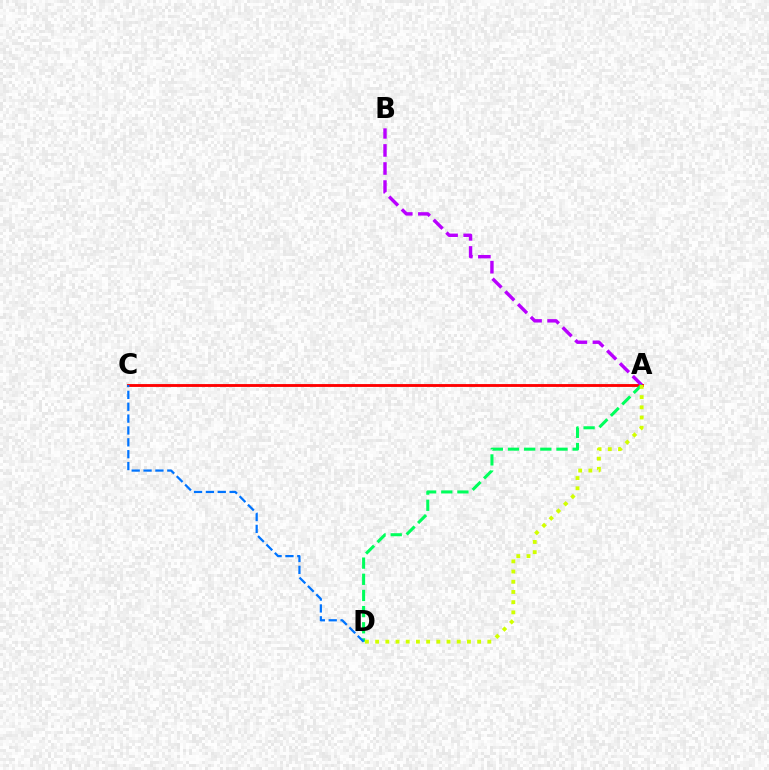{('A', 'C'): [{'color': '#ff0000', 'line_style': 'solid', 'thickness': 2.05}], ('A', 'B'): [{'color': '#b900ff', 'line_style': 'dashed', 'thickness': 2.45}], ('A', 'D'): [{'color': '#00ff5c', 'line_style': 'dashed', 'thickness': 2.2}, {'color': '#d1ff00', 'line_style': 'dotted', 'thickness': 2.77}], ('C', 'D'): [{'color': '#0074ff', 'line_style': 'dashed', 'thickness': 1.61}]}